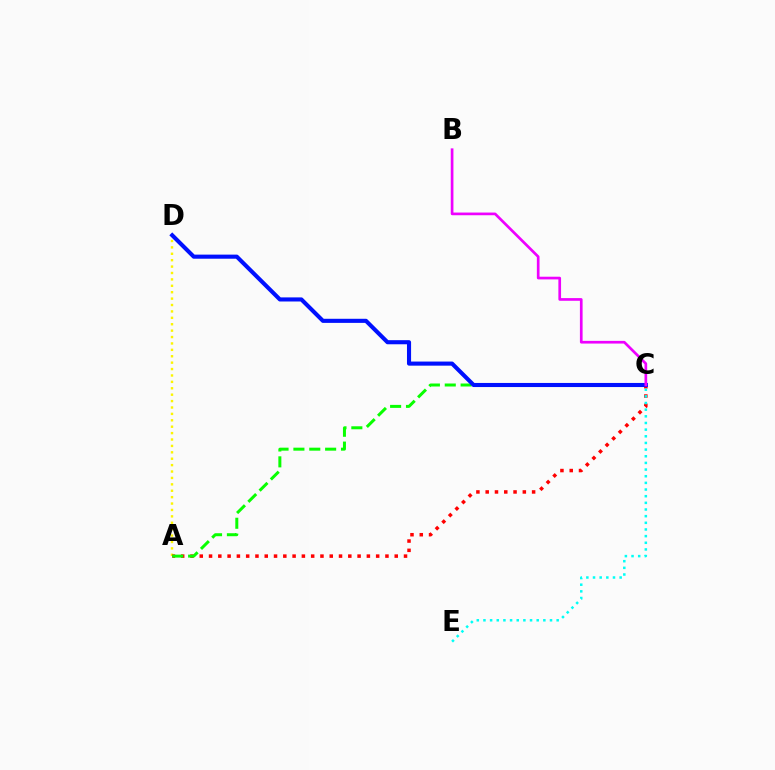{('A', 'D'): [{'color': '#fcf500', 'line_style': 'dotted', 'thickness': 1.74}], ('A', 'C'): [{'color': '#ff0000', 'line_style': 'dotted', 'thickness': 2.52}, {'color': '#08ff00', 'line_style': 'dashed', 'thickness': 2.16}], ('C', 'D'): [{'color': '#0010ff', 'line_style': 'solid', 'thickness': 2.95}], ('B', 'C'): [{'color': '#ee00ff', 'line_style': 'solid', 'thickness': 1.93}], ('C', 'E'): [{'color': '#00fff6', 'line_style': 'dotted', 'thickness': 1.81}]}